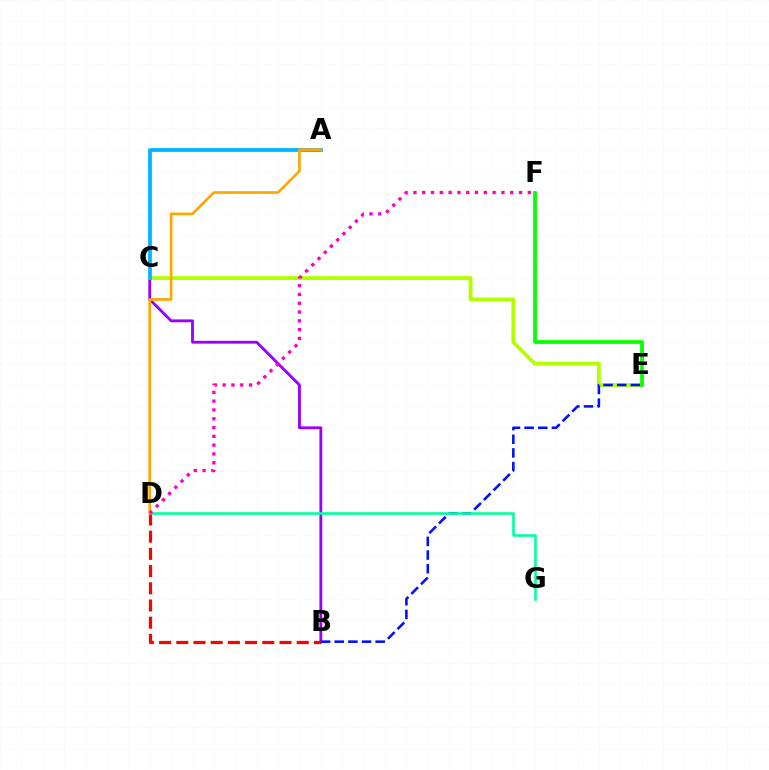{('B', 'C'): [{'color': '#9b00ff', 'line_style': 'solid', 'thickness': 2.04}], ('B', 'D'): [{'color': '#ff0000', 'line_style': 'dashed', 'thickness': 2.34}], ('C', 'E'): [{'color': '#b3ff00', 'line_style': 'solid', 'thickness': 2.74}], ('B', 'E'): [{'color': '#0010ff', 'line_style': 'dashed', 'thickness': 1.85}], ('D', 'G'): [{'color': '#00ff9d', 'line_style': 'solid', 'thickness': 1.86}], ('A', 'C'): [{'color': '#00b5ff', 'line_style': 'solid', 'thickness': 2.71}], ('E', 'F'): [{'color': '#08ff00', 'line_style': 'solid', 'thickness': 2.7}], ('A', 'D'): [{'color': '#ffa500', 'line_style': 'solid', 'thickness': 1.91}], ('D', 'F'): [{'color': '#ff00bd', 'line_style': 'dotted', 'thickness': 2.39}]}